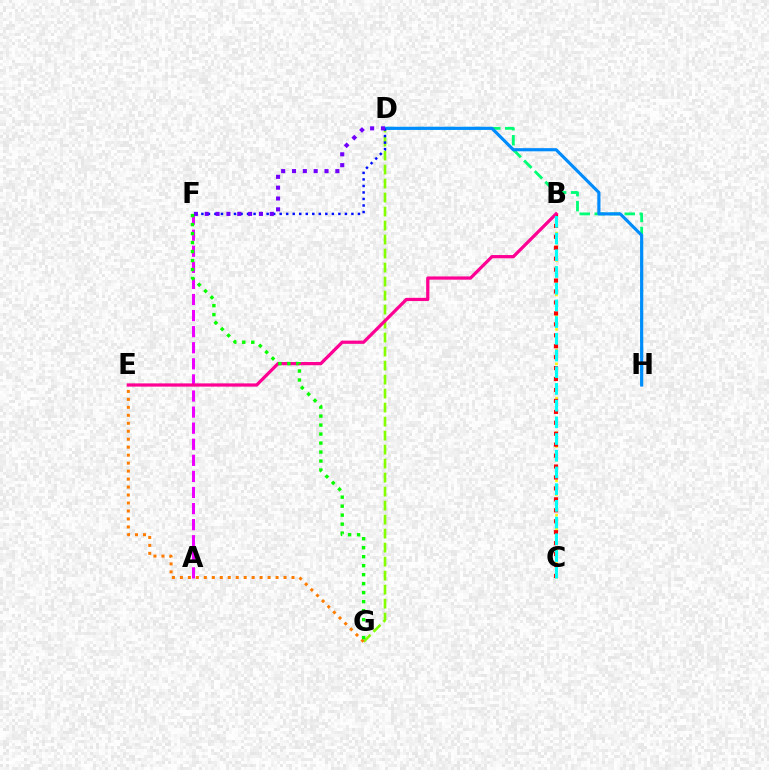{('A', 'F'): [{'color': '#ee00ff', 'line_style': 'dashed', 'thickness': 2.18}], ('B', 'C'): [{'color': '#fcf500', 'line_style': 'dotted', 'thickness': 1.87}, {'color': '#ff0000', 'line_style': 'dotted', 'thickness': 2.97}, {'color': '#00fff6', 'line_style': 'dashed', 'thickness': 2.27}], ('D', 'H'): [{'color': '#00ff74', 'line_style': 'dashed', 'thickness': 2.04}, {'color': '#008cff', 'line_style': 'solid', 'thickness': 2.27}], ('D', 'G'): [{'color': '#84ff00', 'line_style': 'dashed', 'thickness': 1.9}], ('D', 'F'): [{'color': '#0010ff', 'line_style': 'dotted', 'thickness': 1.77}, {'color': '#7200ff', 'line_style': 'dotted', 'thickness': 2.94}], ('B', 'E'): [{'color': '#ff0094', 'line_style': 'solid', 'thickness': 2.33}], ('E', 'G'): [{'color': '#ff7c00', 'line_style': 'dotted', 'thickness': 2.17}], ('F', 'G'): [{'color': '#08ff00', 'line_style': 'dotted', 'thickness': 2.44}]}